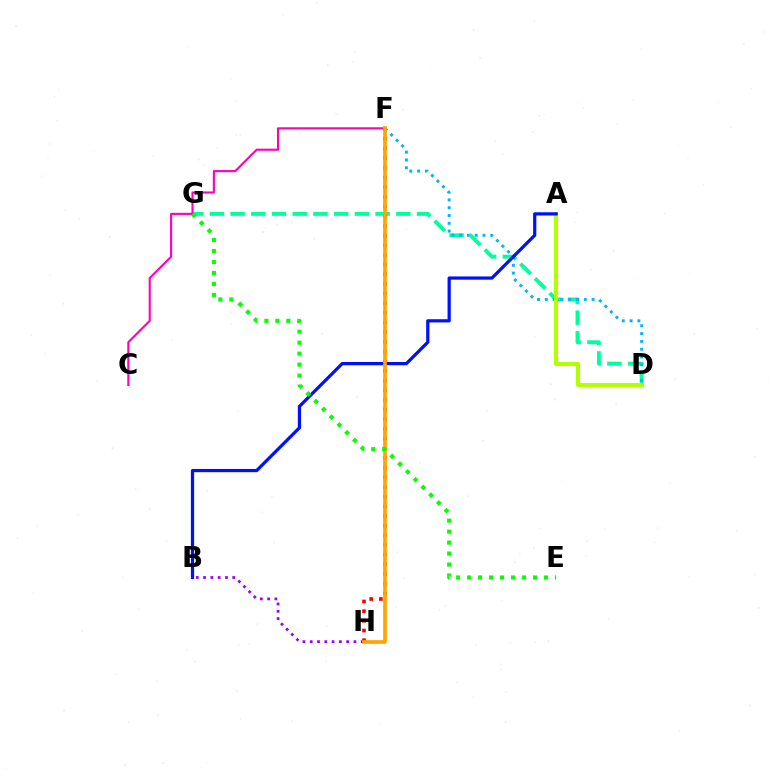{('D', 'G'): [{'color': '#00ff9d', 'line_style': 'dashed', 'thickness': 2.81}], ('C', 'F'): [{'color': '#ff00bd', 'line_style': 'solid', 'thickness': 1.53}], ('F', 'H'): [{'color': '#ff0000', 'line_style': 'dotted', 'thickness': 2.63}, {'color': '#ffa500', 'line_style': 'solid', 'thickness': 2.67}], ('D', 'F'): [{'color': '#00b5ff', 'line_style': 'dotted', 'thickness': 2.12}], ('B', 'H'): [{'color': '#9b00ff', 'line_style': 'dotted', 'thickness': 1.98}], ('A', 'D'): [{'color': '#b3ff00', 'line_style': 'solid', 'thickness': 2.92}], ('A', 'B'): [{'color': '#0010ff', 'line_style': 'solid', 'thickness': 2.32}], ('E', 'G'): [{'color': '#08ff00', 'line_style': 'dotted', 'thickness': 2.98}]}